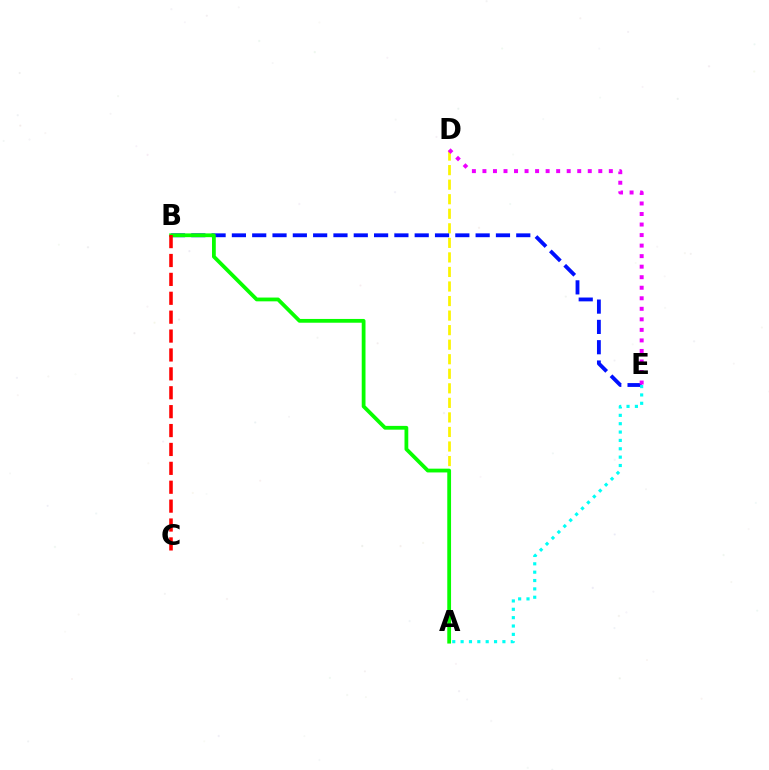{('A', 'D'): [{'color': '#fcf500', 'line_style': 'dashed', 'thickness': 1.98}], ('B', 'E'): [{'color': '#0010ff', 'line_style': 'dashed', 'thickness': 2.76}], ('A', 'E'): [{'color': '#00fff6', 'line_style': 'dotted', 'thickness': 2.27}], ('D', 'E'): [{'color': '#ee00ff', 'line_style': 'dotted', 'thickness': 2.86}], ('A', 'B'): [{'color': '#08ff00', 'line_style': 'solid', 'thickness': 2.72}], ('B', 'C'): [{'color': '#ff0000', 'line_style': 'dashed', 'thickness': 2.57}]}